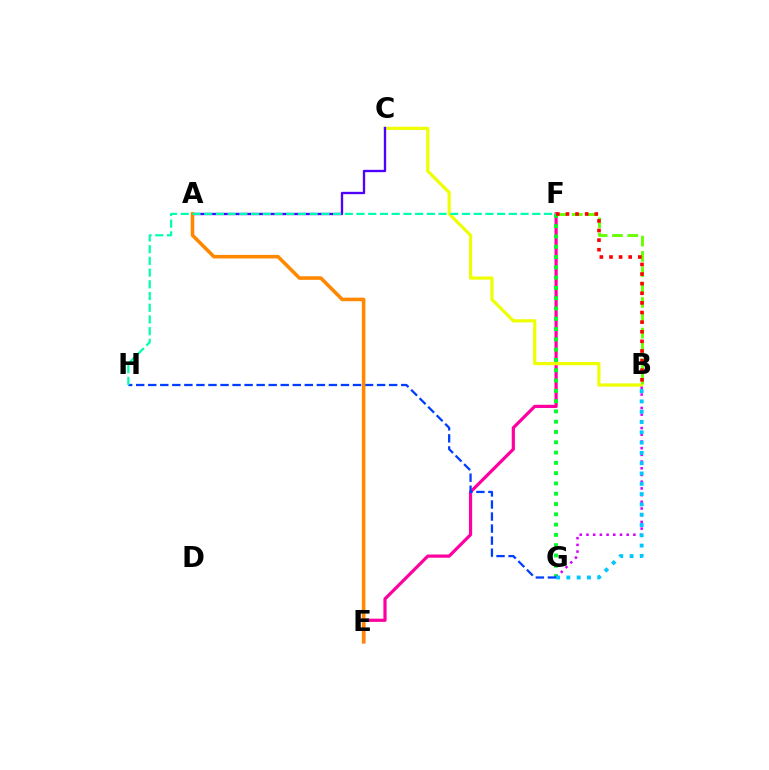{('E', 'F'): [{'color': '#ff00a0', 'line_style': 'solid', 'thickness': 2.3}], ('B', 'C'): [{'color': '#eeff00', 'line_style': 'solid', 'thickness': 2.3}], ('F', 'G'): [{'color': '#00ff27', 'line_style': 'dotted', 'thickness': 2.8}], ('B', 'G'): [{'color': '#d600ff', 'line_style': 'dotted', 'thickness': 1.82}, {'color': '#00c7ff', 'line_style': 'dotted', 'thickness': 2.8}], ('A', 'C'): [{'color': '#4f00ff', 'line_style': 'solid', 'thickness': 1.69}], ('G', 'H'): [{'color': '#003fff', 'line_style': 'dashed', 'thickness': 1.64}], ('A', 'E'): [{'color': '#ff8800', 'line_style': 'solid', 'thickness': 2.57}], ('B', 'F'): [{'color': '#66ff00', 'line_style': 'dashed', 'thickness': 2.08}, {'color': '#ff0000', 'line_style': 'dotted', 'thickness': 2.61}], ('F', 'H'): [{'color': '#00ffaf', 'line_style': 'dashed', 'thickness': 1.59}]}